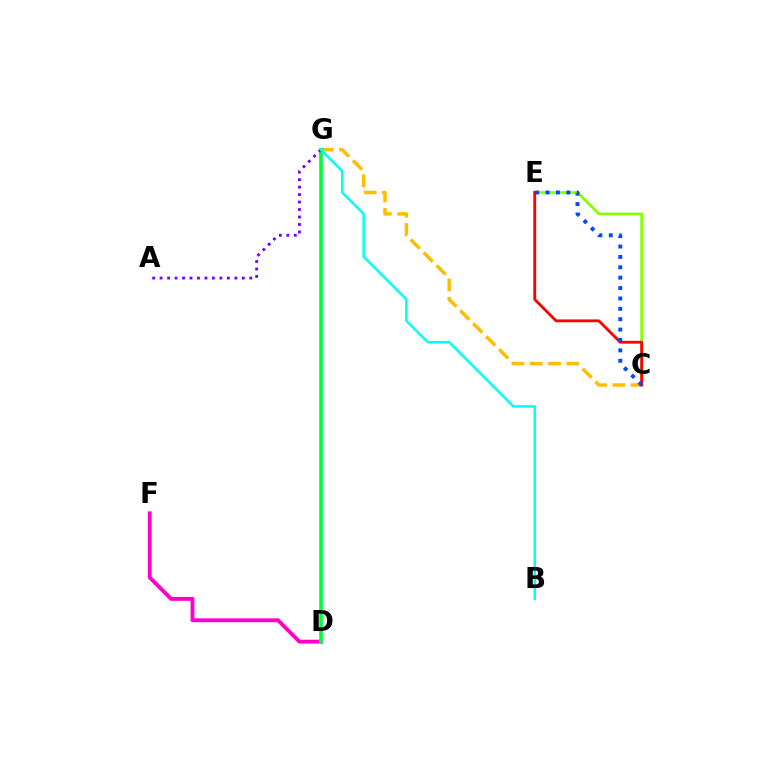{('D', 'F'): [{'color': '#ff00cf', 'line_style': 'solid', 'thickness': 2.79}], ('C', 'E'): [{'color': '#84ff00', 'line_style': 'solid', 'thickness': 1.95}, {'color': '#ff0000', 'line_style': 'solid', 'thickness': 2.03}, {'color': '#004bff', 'line_style': 'dotted', 'thickness': 2.82}], ('C', 'G'): [{'color': '#ffbd00', 'line_style': 'dashed', 'thickness': 2.49}], ('D', 'G'): [{'color': '#00ff39', 'line_style': 'solid', 'thickness': 2.62}], ('A', 'G'): [{'color': '#7200ff', 'line_style': 'dotted', 'thickness': 2.03}], ('B', 'G'): [{'color': '#00fff6', 'line_style': 'solid', 'thickness': 1.78}]}